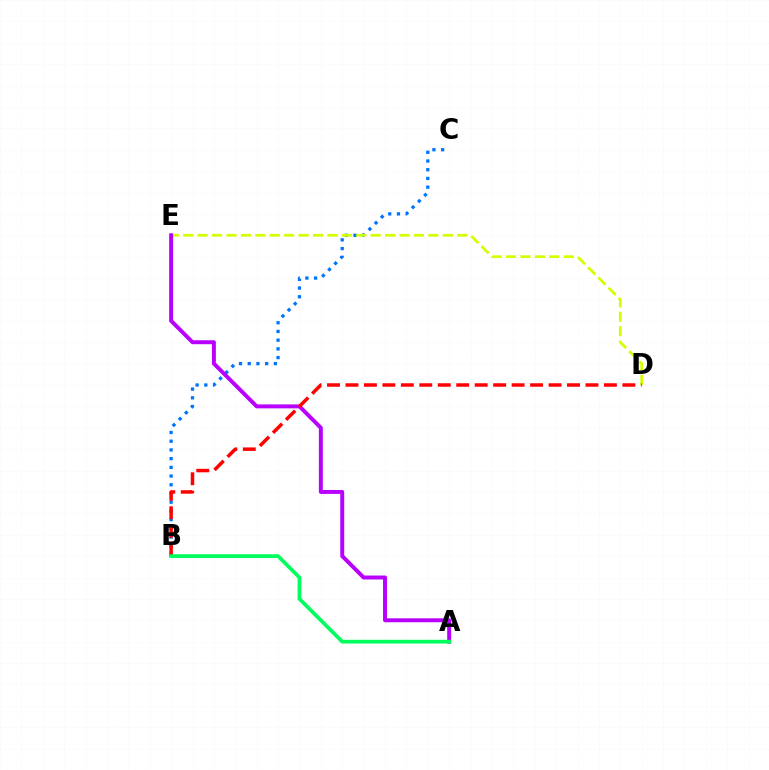{('B', 'C'): [{'color': '#0074ff', 'line_style': 'dotted', 'thickness': 2.37}], ('D', 'E'): [{'color': '#d1ff00', 'line_style': 'dashed', 'thickness': 1.96}], ('A', 'E'): [{'color': '#b900ff', 'line_style': 'solid', 'thickness': 2.84}], ('B', 'D'): [{'color': '#ff0000', 'line_style': 'dashed', 'thickness': 2.51}], ('A', 'B'): [{'color': '#00ff5c', 'line_style': 'solid', 'thickness': 2.69}]}